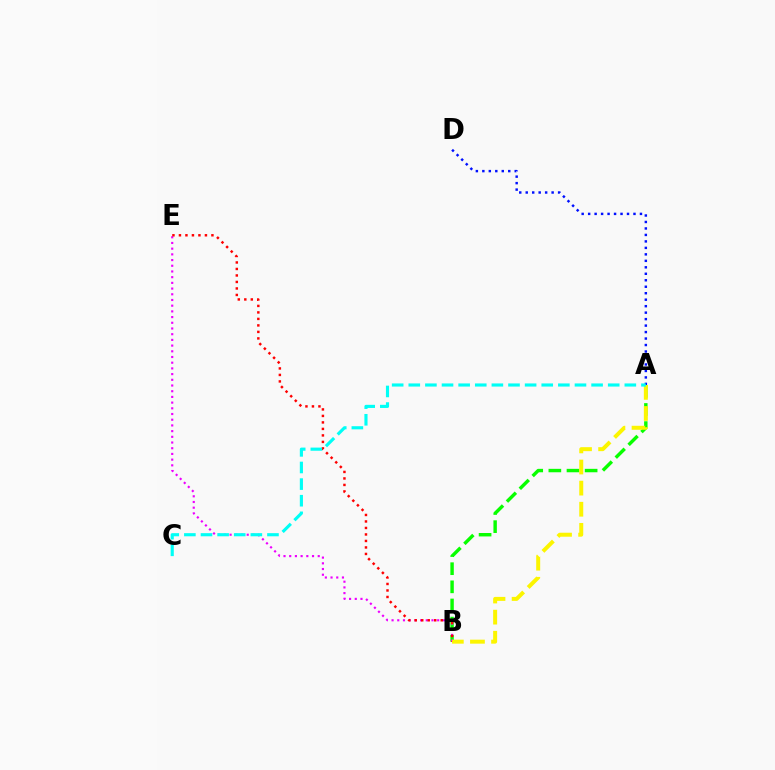{('A', 'D'): [{'color': '#0010ff', 'line_style': 'dotted', 'thickness': 1.76}], ('A', 'B'): [{'color': '#08ff00', 'line_style': 'dashed', 'thickness': 2.46}, {'color': '#fcf500', 'line_style': 'dashed', 'thickness': 2.87}], ('B', 'E'): [{'color': '#ee00ff', 'line_style': 'dotted', 'thickness': 1.55}, {'color': '#ff0000', 'line_style': 'dotted', 'thickness': 1.77}], ('A', 'C'): [{'color': '#00fff6', 'line_style': 'dashed', 'thickness': 2.26}]}